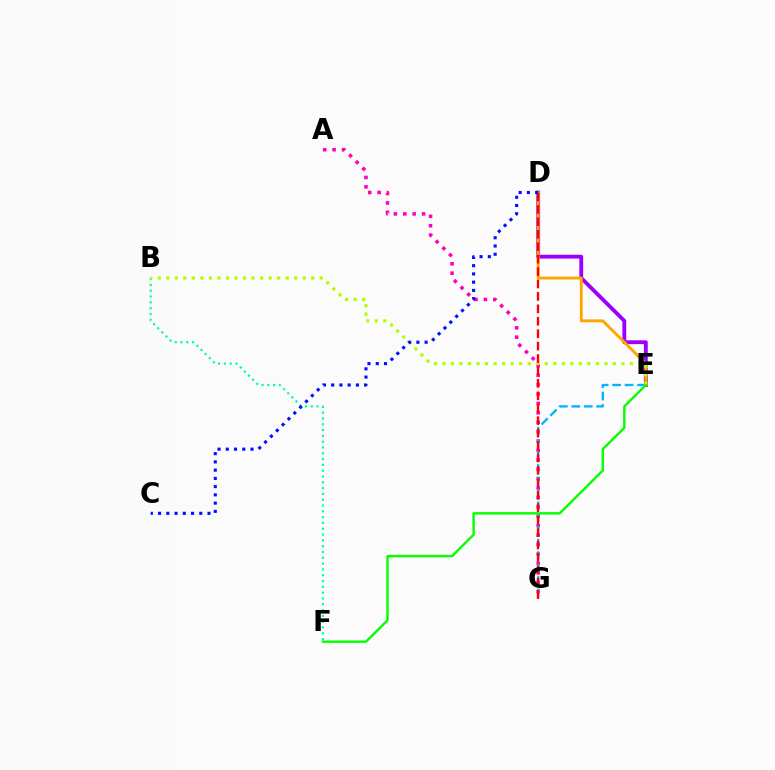{('A', 'G'): [{'color': '#ff00bd', 'line_style': 'dotted', 'thickness': 2.56}], ('D', 'E'): [{'color': '#9b00ff', 'line_style': 'solid', 'thickness': 2.76}, {'color': '#ffa500', 'line_style': 'solid', 'thickness': 2.08}], ('B', 'F'): [{'color': '#00ff9d', 'line_style': 'dotted', 'thickness': 1.58}], ('E', 'G'): [{'color': '#00b5ff', 'line_style': 'dashed', 'thickness': 1.69}], ('B', 'E'): [{'color': '#b3ff00', 'line_style': 'dotted', 'thickness': 2.32}], ('D', 'G'): [{'color': '#ff0000', 'line_style': 'dashed', 'thickness': 1.69}], ('C', 'D'): [{'color': '#0010ff', 'line_style': 'dotted', 'thickness': 2.24}], ('E', 'F'): [{'color': '#08ff00', 'line_style': 'solid', 'thickness': 1.74}]}